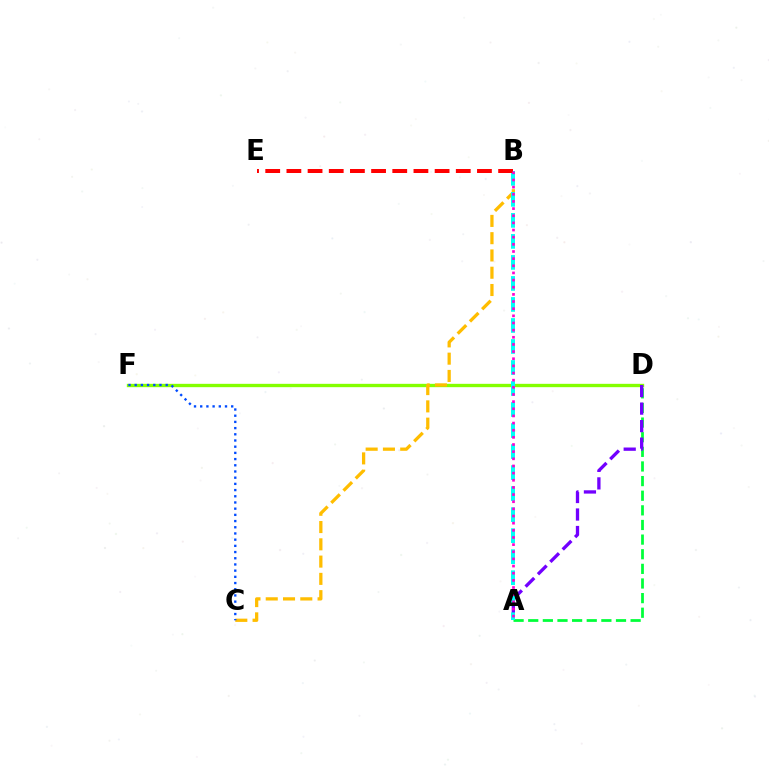{('A', 'D'): [{'color': '#00ff39', 'line_style': 'dashed', 'thickness': 1.99}, {'color': '#7200ff', 'line_style': 'dashed', 'thickness': 2.38}], ('D', 'F'): [{'color': '#84ff00', 'line_style': 'solid', 'thickness': 2.41}], ('B', 'C'): [{'color': '#ffbd00', 'line_style': 'dashed', 'thickness': 2.35}], ('A', 'B'): [{'color': '#00fff6', 'line_style': 'dashed', 'thickness': 2.86}, {'color': '#ff00cf', 'line_style': 'dotted', 'thickness': 1.94}], ('B', 'E'): [{'color': '#ff0000', 'line_style': 'dashed', 'thickness': 2.88}], ('C', 'F'): [{'color': '#004bff', 'line_style': 'dotted', 'thickness': 1.68}]}